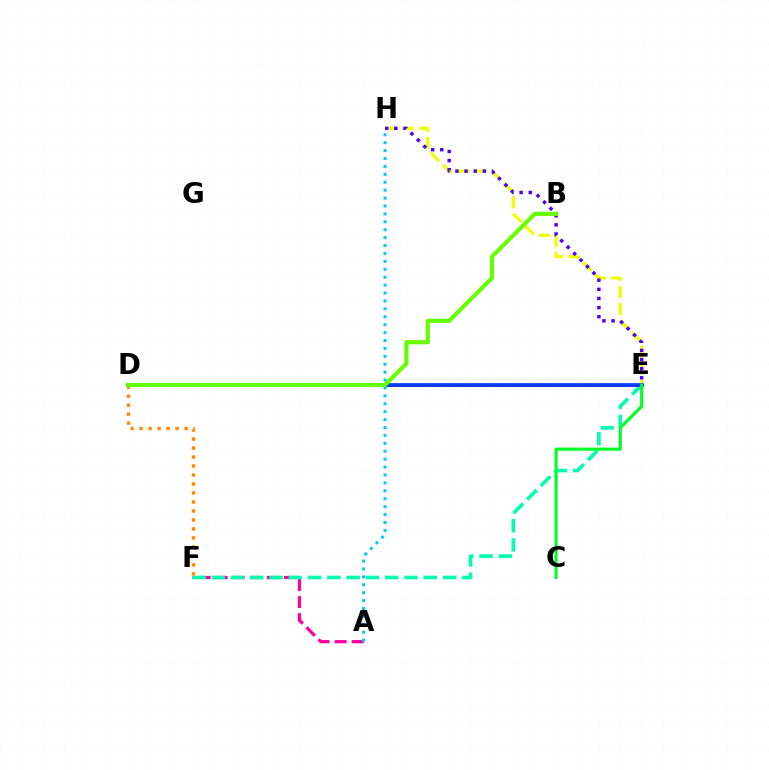{('D', 'E'): [{'color': '#d600ff', 'line_style': 'solid', 'thickness': 1.99}, {'color': '#ff0000', 'line_style': 'dashed', 'thickness': 2.09}, {'color': '#003fff', 'line_style': 'solid', 'thickness': 2.68}], ('E', 'H'): [{'color': '#eeff00', 'line_style': 'dashed', 'thickness': 2.33}, {'color': '#4f00ff', 'line_style': 'dotted', 'thickness': 2.48}], ('A', 'F'): [{'color': '#ff00a0', 'line_style': 'dashed', 'thickness': 2.32}], ('E', 'F'): [{'color': '#00ffaf', 'line_style': 'dashed', 'thickness': 2.62}], ('D', 'F'): [{'color': '#ff8800', 'line_style': 'dotted', 'thickness': 2.44}], ('A', 'H'): [{'color': '#00c7ff', 'line_style': 'dotted', 'thickness': 2.15}], ('C', 'E'): [{'color': '#00ff27', 'line_style': 'solid', 'thickness': 2.23}], ('B', 'D'): [{'color': '#66ff00', 'line_style': 'solid', 'thickness': 2.98}]}